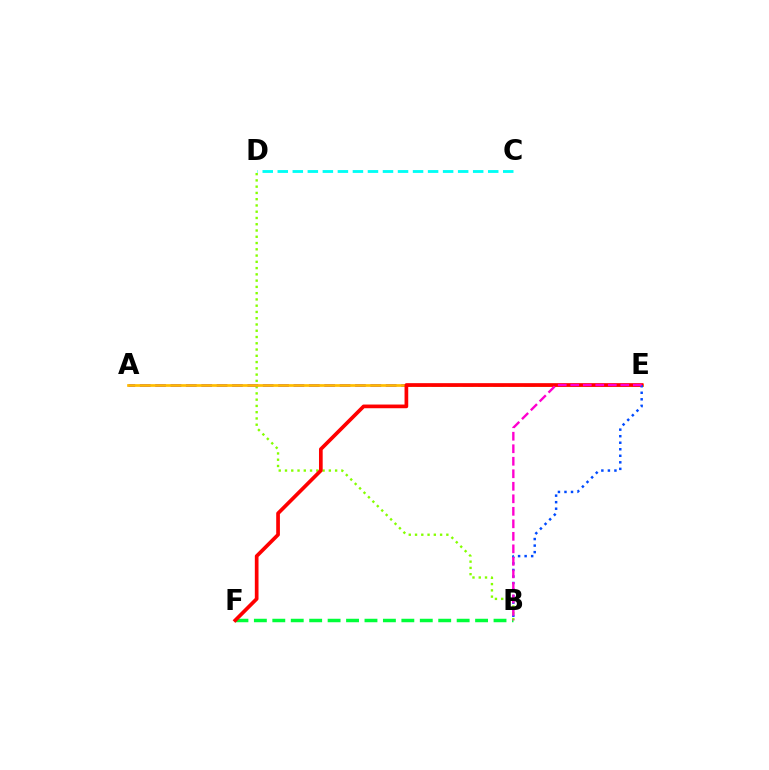{('B', 'F'): [{'color': '#00ff39', 'line_style': 'dashed', 'thickness': 2.5}], ('B', 'D'): [{'color': '#84ff00', 'line_style': 'dotted', 'thickness': 1.7}], ('A', 'E'): [{'color': '#7200ff', 'line_style': 'dashed', 'thickness': 2.09}, {'color': '#ffbd00', 'line_style': 'solid', 'thickness': 1.95}], ('E', 'F'): [{'color': '#ff0000', 'line_style': 'solid', 'thickness': 2.66}], ('B', 'E'): [{'color': '#004bff', 'line_style': 'dotted', 'thickness': 1.78}, {'color': '#ff00cf', 'line_style': 'dashed', 'thickness': 1.7}], ('C', 'D'): [{'color': '#00fff6', 'line_style': 'dashed', 'thickness': 2.04}]}